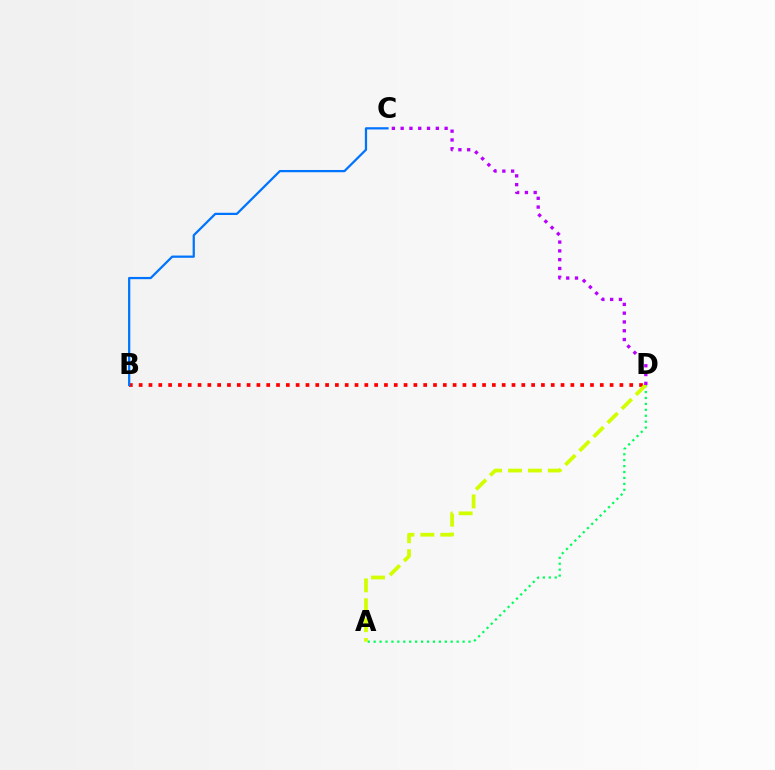{('B', 'D'): [{'color': '#ff0000', 'line_style': 'dotted', 'thickness': 2.67}], ('A', 'D'): [{'color': '#00ff5c', 'line_style': 'dotted', 'thickness': 1.61}, {'color': '#d1ff00', 'line_style': 'dashed', 'thickness': 2.7}], ('B', 'C'): [{'color': '#0074ff', 'line_style': 'solid', 'thickness': 1.61}], ('C', 'D'): [{'color': '#b900ff', 'line_style': 'dotted', 'thickness': 2.39}]}